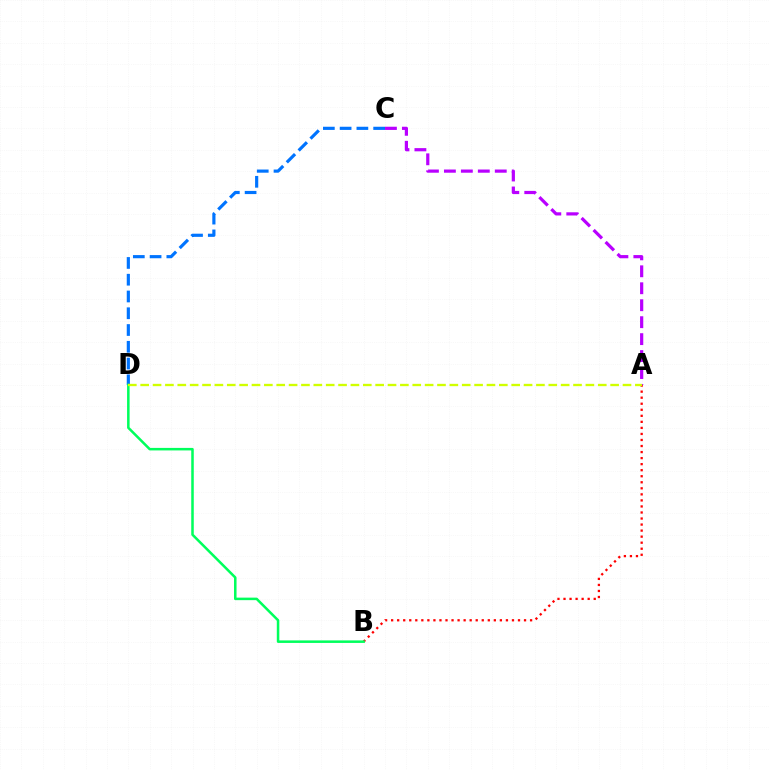{('A', 'C'): [{'color': '#b900ff', 'line_style': 'dashed', 'thickness': 2.3}], ('A', 'B'): [{'color': '#ff0000', 'line_style': 'dotted', 'thickness': 1.64}], ('C', 'D'): [{'color': '#0074ff', 'line_style': 'dashed', 'thickness': 2.28}], ('B', 'D'): [{'color': '#00ff5c', 'line_style': 'solid', 'thickness': 1.82}], ('A', 'D'): [{'color': '#d1ff00', 'line_style': 'dashed', 'thickness': 1.68}]}